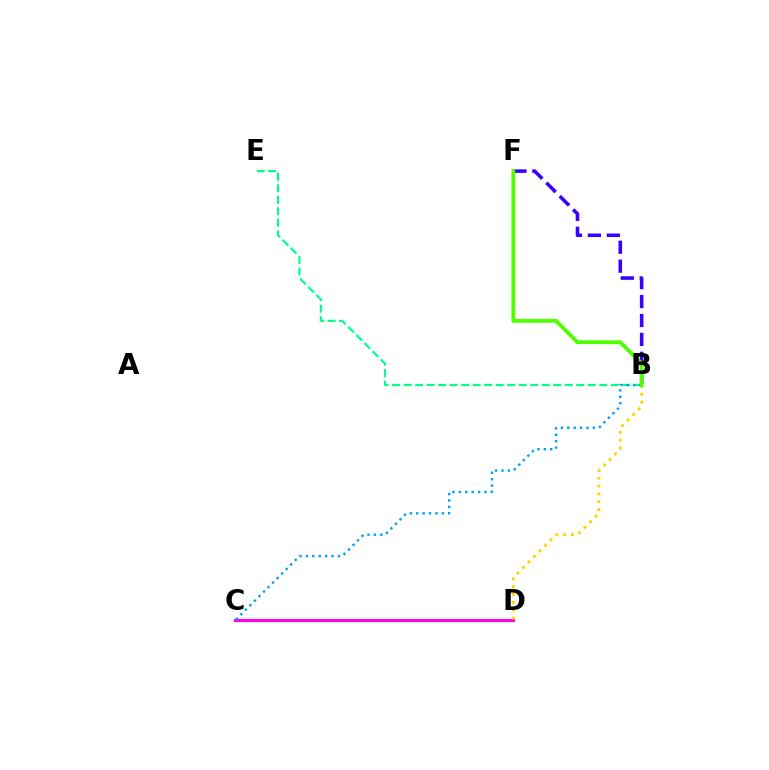{('B', 'F'): [{'color': '#3700ff', 'line_style': 'dashed', 'thickness': 2.57}, {'color': '#4fff00', 'line_style': 'solid', 'thickness': 2.76}], ('B', 'E'): [{'color': '#00ff86', 'line_style': 'dashed', 'thickness': 1.56}], ('C', 'D'): [{'color': '#ff0000', 'line_style': 'dashed', 'thickness': 2.16}, {'color': '#ff00ed', 'line_style': 'solid', 'thickness': 2.23}], ('B', 'C'): [{'color': '#009eff', 'line_style': 'dotted', 'thickness': 1.74}], ('B', 'D'): [{'color': '#ffd500', 'line_style': 'dotted', 'thickness': 2.13}]}